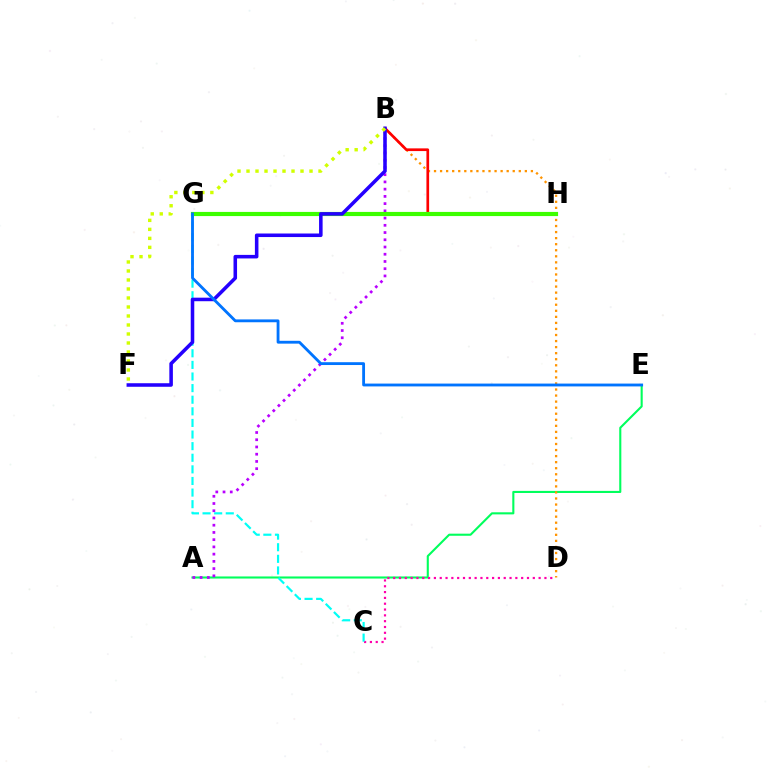{('A', 'E'): [{'color': '#00ff5c', 'line_style': 'solid', 'thickness': 1.51}], ('B', 'D'): [{'color': '#ff9400', 'line_style': 'dotted', 'thickness': 1.65}], ('C', 'D'): [{'color': '#ff00ac', 'line_style': 'dotted', 'thickness': 1.58}], ('A', 'B'): [{'color': '#b900ff', 'line_style': 'dotted', 'thickness': 1.96}], ('B', 'H'): [{'color': '#ff0000', 'line_style': 'solid', 'thickness': 1.94}], ('G', 'H'): [{'color': '#3dff00', 'line_style': 'solid', 'thickness': 2.99}], ('C', 'G'): [{'color': '#00fff6', 'line_style': 'dashed', 'thickness': 1.58}], ('B', 'F'): [{'color': '#2500ff', 'line_style': 'solid', 'thickness': 2.55}, {'color': '#d1ff00', 'line_style': 'dotted', 'thickness': 2.45}], ('E', 'G'): [{'color': '#0074ff', 'line_style': 'solid', 'thickness': 2.04}]}